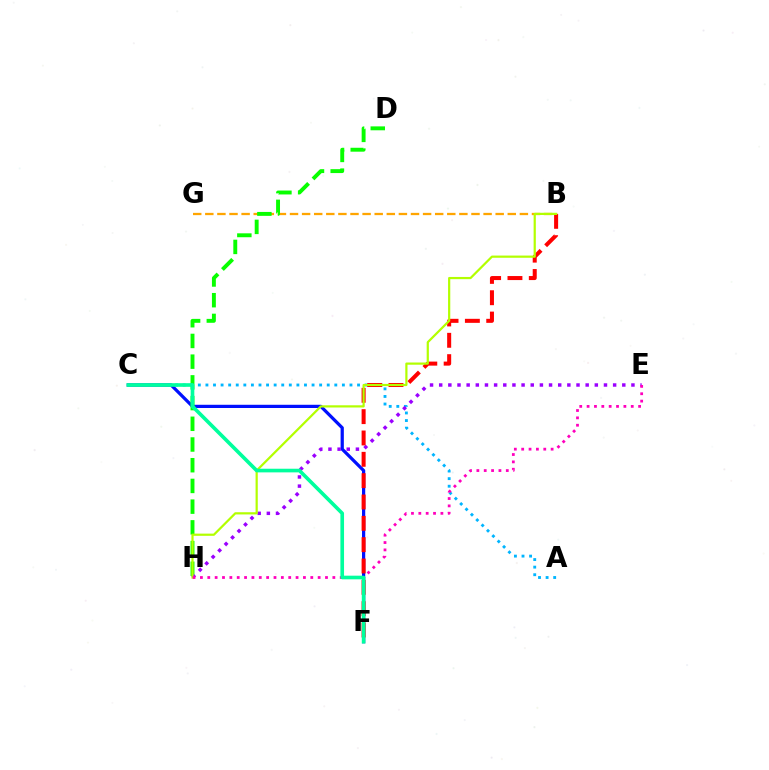{('C', 'F'): [{'color': '#0010ff', 'line_style': 'solid', 'thickness': 2.33}, {'color': '#00ff9d', 'line_style': 'solid', 'thickness': 2.62}], ('B', 'G'): [{'color': '#ffa500', 'line_style': 'dashed', 'thickness': 1.64}], ('D', 'H'): [{'color': '#08ff00', 'line_style': 'dashed', 'thickness': 2.81}], ('A', 'C'): [{'color': '#00b5ff', 'line_style': 'dotted', 'thickness': 2.06}], ('E', 'H'): [{'color': '#9b00ff', 'line_style': 'dotted', 'thickness': 2.49}, {'color': '#ff00bd', 'line_style': 'dotted', 'thickness': 2.0}], ('B', 'F'): [{'color': '#ff0000', 'line_style': 'dashed', 'thickness': 2.9}], ('B', 'H'): [{'color': '#b3ff00', 'line_style': 'solid', 'thickness': 1.59}]}